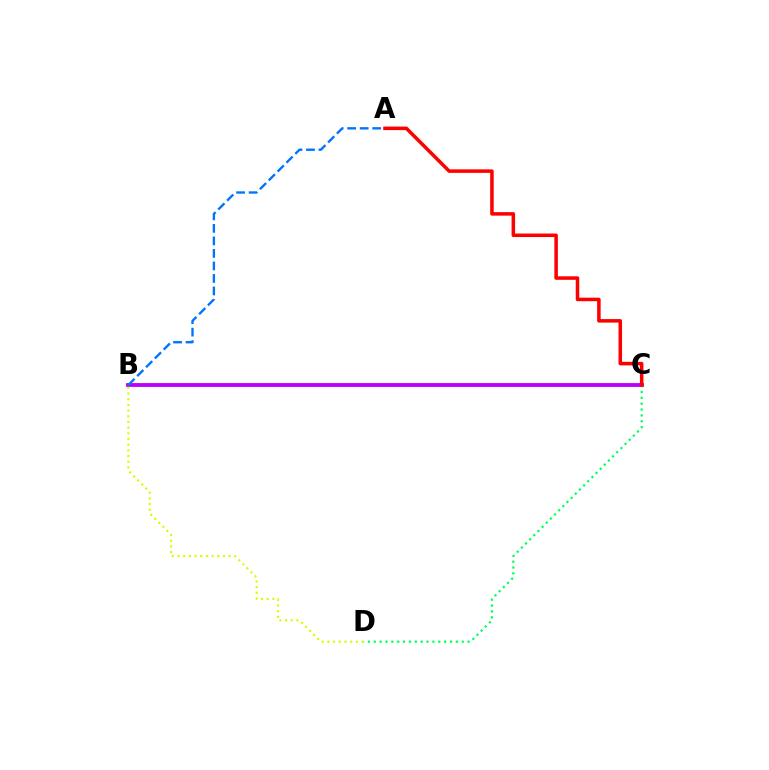{('B', 'C'): [{'color': '#b900ff', 'line_style': 'solid', 'thickness': 2.77}], ('C', 'D'): [{'color': '#00ff5c', 'line_style': 'dotted', 'thickness': 1.59}], ('A', 'C'): [{'color': '#ff0000', 'line_style': 'solid', 'thickness': 2.53}], ('B', 'D'): [{'color': '#d1ff00', 'line_style': 'dotted', 'thickness': 1.55}], ('A', 'B'): [{'color': '#0074ff', 'line_style': 'dashed', 'thickness': 1.7}]}